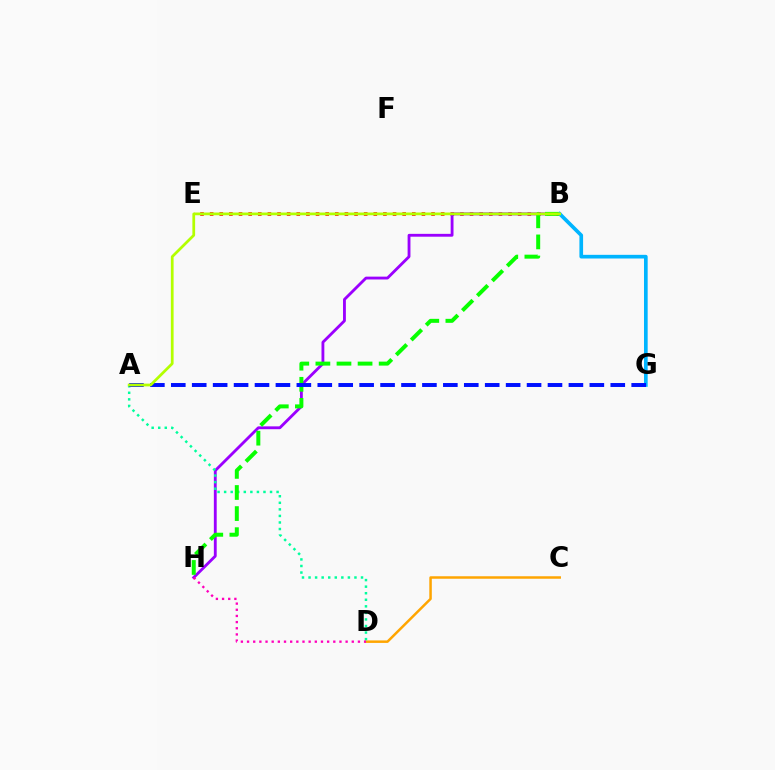{('B', 'E'): [{'color': '#ff0000', 'line_style': 'dotted', 'thickness': 2.62}], ('C', 'D'): [{'color': '#ffa500', 'line_style': 'solid', 'thickness': 1.8}], ('B', 'H'): [{'color': '#9b00ff', 'line_style': 'solid', 'thickness': 2.05}, {'color': '#08ff00', 'line_style': 'dashed', 'thickness': 2.87}], ('A', 'D'): [{'color': '#00ff9d', 'line_style': 'dotted', 'thickness': 1.78}], ('B', 'G'): [{'color': '#00b5ff', 'line_style': 'solid', 'thickness': 2.64}], ('A', 'G'): [{'color': '#0010ff', 'line_style': 'dashed', 'thickness': 2.84}], ('D', 'H'): [{'color': '#ff00bd', 'line_style': 'dotted', 'thickness': 1.67}], ('A', 'B'): [{'color': '#b3ff00', 'line_style': 'solid', 'thickness': 1.97}]}